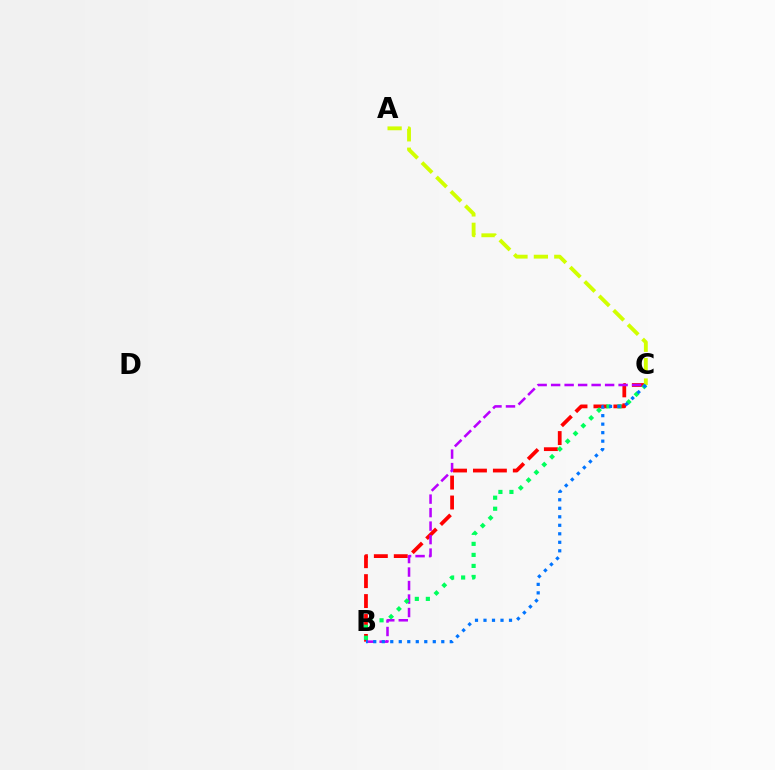{('B', 'C'): [{'color': '#ff0000', 'line_style': 'dashed', 'thickness': 2.71}, {'color': '#b900ff', 'line_style': 'dashed', 'thickness': 1.83}, {'color': '#00ff5c', 'line_style': 'dotted', 'thickness': 3.0}, {'color': '#0074ff', 'line_style': 'dotted', 'thickness': 2.31}], ('A', 'C'): [{'color': '#d1ff00', 'line_style': 'dashed', 'thickness': 2.77}]}